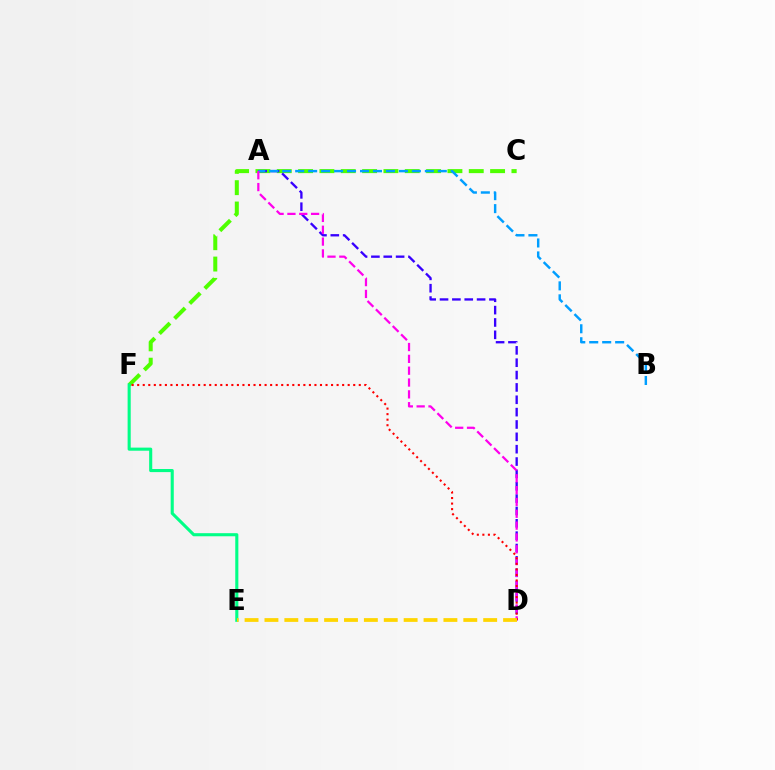{('C', 'F'): [{'color': '#4fff00', 'line_style': 'dashed', 'thickness': 2.9}], ('A', 'D'): [{'color': '#3700ff', 'line_style': 'dashed', 'thickness': 1.68}, {'color': '#ff00ed', 'line_style': 'dashed', 'thickness': 1.61}], ('A', 'B'): [{'color': '#009eff', 'line_style': 'dashed', 'thickness': 1.76}], ('E', 'F'): [{'color': '#00ff86', 'line_style': 'solid', 'thickness': 2.23}], ('D', 'F'): [{'color': '#ff0000', 'line_style': 'dotted', 'thickness': 1.5}], ('D', 'E'): [{'color': '#ffd500', 'line_style': 'dashed', 'thickness': 2.7}]}